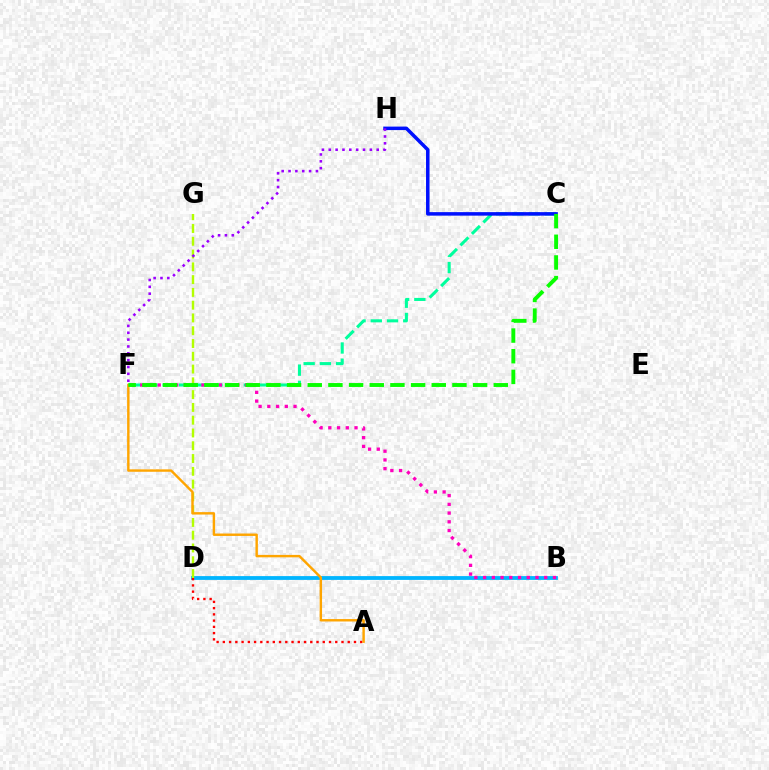{('C', 'F'): [{'color': '#00ff9d', 'line_style': 'dashed', 'thickness': 2.21}, {'color': '#08ff00', 'line_style': 'dashed', 'thickness': 2.81}], ('C', 'H'): [{'color': '#0010ff', 'line_style': 'solid', 'thickness': 2.53}], ('B', 'D'): [{'color': '#00b5ff', 'line_style': 'solid', 'thickness': 2.74}], ('D', 'G'): [{'color': '#b3ff00', 'line_style': 'dashed', 'thickness': 1.74}], ('A', 'D'): [{'color': '#ff0000', 'line_style': 'dotted', 'thickness': 1.7}], ('B', 'F'): [{'color': '#ff00bd', 'line_style': 'dotted', 'thickness': 2.37}], ('F', 'H'): [{'color': '#9b00ff', 'line_style': 'dotted', 'thickness': 1.86}], ('A', 'F'): [{'color': '#ffa500', 'line_style': 'solid', 'thickness': 1.75}]}